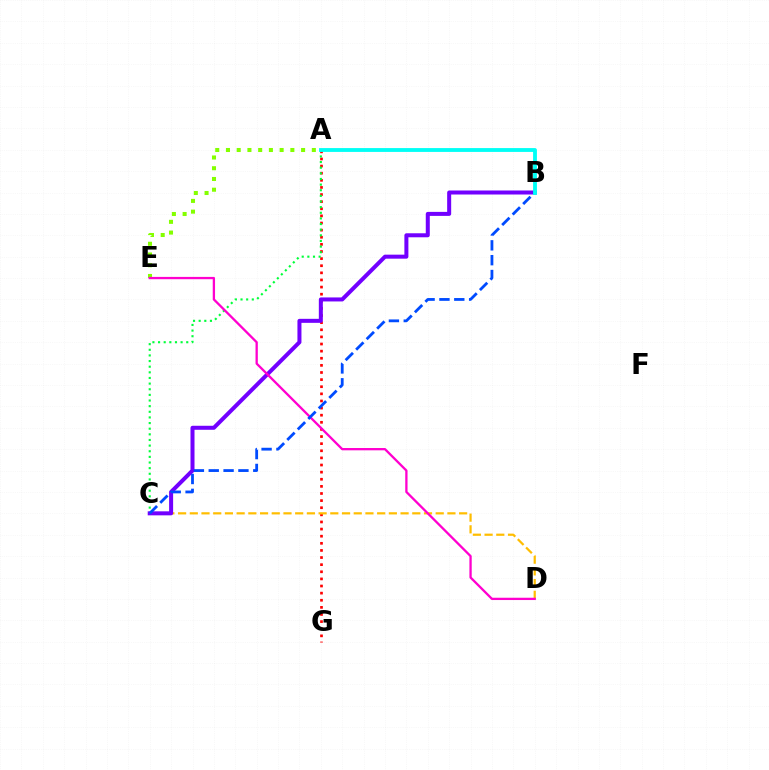{('A', 'G'): [{'color': '#ff0000', 'line_style': 'dotted', 'thickness': 1.93}], ('A', 'C'): [{'color': '#00ff39', 'line_style': 'dotted', 'thickness': 1.53}], ('A', 'E'): [{'color': '#84ff00', 'line_style': 'dotted', 'thickness': 2.92}], ('C', 'D'): [{'color': '#ffbd00', 'line_style': 'dashed', 'thickness': 1.59}], ('B', 'C'): [{'color': '#7200ff', 'line_style': 'solid', 'thickness': 2.89}, {'color': '#004bff', 'line_style': 'dashed', 'thickness': 2.02}], ('D', 'E'): [{'color': '#ff00cf', 'line_style': 'solid', 'thickness': 1.66}], ('A', 'B'): [{'color': '#00fff6', 'line_style': 'solid', 'thickness': 2.76}]}